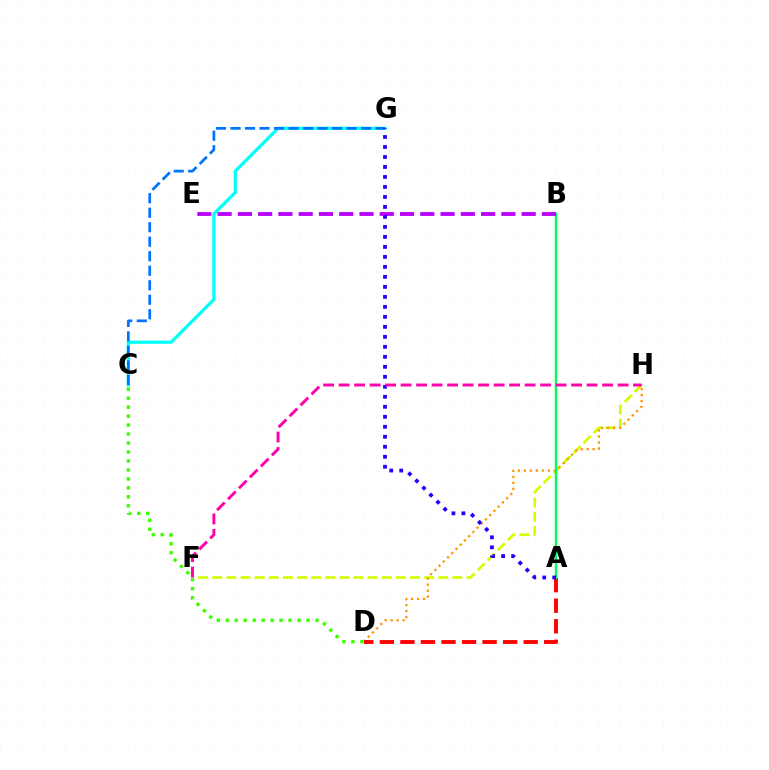{('F', 'H'): [{'color': '#d1ff00', 'line_style': 'dashed', 'thickness': 1.92}, {'color': '#ff00ac', 'line_style': 'dashed', 'thickness': 2.11}], ('D', 'H'): [{'color': '#ff9400', 'line_style': 'dotted', 'thickness': 1.62}], ('A', 'D'): [{'color': '#ff0000', 'line_style': 'dashed', 'thickness': 2.79}], ('C', 'D'): [{'color': '#3dff00', 'line_style': 'dotted', 'thickness': 2.44}], ('A', 'B'): [{'color': '#00ff5c', 'line_style': 'solid', 'thickness': 1.79}], ('C', 'G'): [{'color': '#00fff6', 'line_style': 'solid', 'thickness': 2.32}, {'color': '#0074ff', 'line_style': 'dashed', 'thickness': 1.97}], ('B', 'E'): [{'color': '#b900ff', 'line_style': 'dashed', 'thickness': 2.75}], ('A', 'G'): [{'color': '#2500ff', 'line_style': 'dotted', 'thickness': 2.72}]}